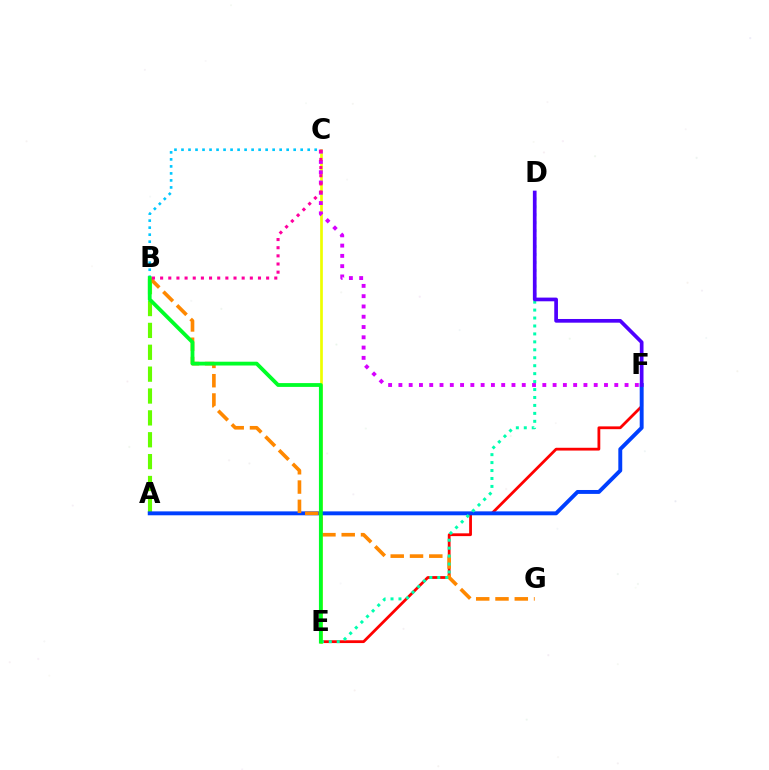{('A', 'B'): [{'color': '#66ff00', 'line_style': 'dashed', 'thickness': 2.97}], ('E', 'F'): [{'color': '#ff0000', 'line_style': 'solid', 'thickness': 2.01}], ('C', 'E'): [{'color': '#eeff00', 'line_style': 'solid', 'thickness': 1.95}], ('A', 'F'): [{'color': '#003fff', 'line_style': 'solid', 'thickness': 2.81}], ('B', 'G'): [{'color': '#ff8800', 'line_style': 'dashed', 'thickness': 2.62}], ('C', 'F'): [{'color': '#d600ff', 'line_style': 'dotted', 'thickness': 2.79}], ('B', 'C'): [{'color': '#00c7ff', 'line_style': 'dotted', 'thickness': 1.91}, {'color': '#ff00a0', 'line_style': 'dotted', 'thickness': 2.22}], ('D', 'E'): [{'color': '#00ffaf', 'line_style': 'dotted', 'thickness': 2.16}], ('D', 'F'): [{'color': '#4f00ff', 'line_style': 'solid', 'thickness': 2.66}], ('B', 'E'): [{'color': '#00ff27', 'line_style': 'solid', 'thickness': 2.74}]}